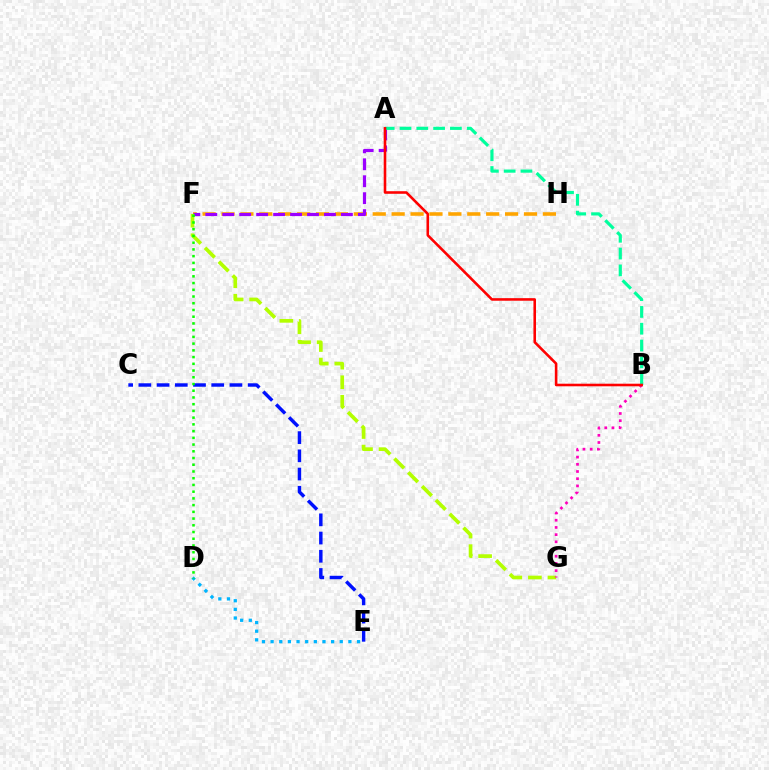{('D', 'E'): [{'color': '#00b5ff', 'line_style': 'dotted', 'thickness': 2.35}], ('F', 'H'): [{'color': '#ffa500', 'line_style': 'dashed', 'thickness': 2.57}], ('C', 'E'): [{'color': '#0010ff', 'line_style': 'dashed', 'thickness': 2.47}], ('A', 'F'): [{'color': '#9b00ff', 'line_style': 'dashed', 'thickness': 2.3}], ('A', 'B'): [{'color': '#00ff9d', 'line_style': 'dashed', 'thickness': 2.28}, {'color': '#ff0000', 'line_style': 'solid', 'thickness': 1.86}], ('F', 'G'): [{'color': '#b3ff00', 'line_style': 'dashed', 'thickness': 2.66}], ('B', 'G'): [{'color': '#ff00bd', 'line_style': 'dotted', 'thickness': 1.96}], ('D', 'F'): [{'color': '#08ff00', 'line_style': 'dotted', 'thickness': 1.83}]}